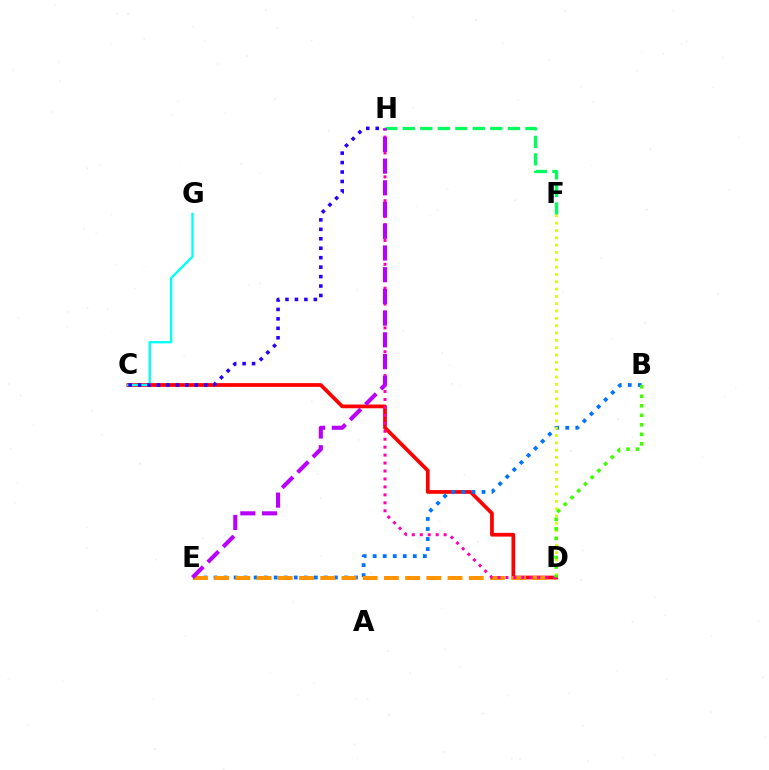{('C', 'D'): [{'color': '#ff0000', 'line_style': 'solid', 'thickness': 2.69}], ('B', 'E'): [{'color': '#0074ff', 'line_style': 'dotted', 'thickness': 2.72}], ('D', 'F'): [{'color': '#d1ff00', 'line_style': 'dotted', 'thickness': 1.99}], ('D', 'E'): [{'color': '#ff9400', 'line_style': 'dashed', 'thickness': 2.88}], ('C', 'G'): [{'color': '#00fff6', 'line_style': 'solid', 'thickness': 1.68}], ('D', 'H'): [{'color': '#ff00ac', 'line_style': 'dotted', 'thickness': 2.16}], ('B', 'D'): [{'color': '#3dff00', 'line_style': 'dotted', 'thickness': 2.58}], ('F', 'H'): [{'color': '#00ff5c', 'line_style': 'dashed', 'thickness': 2.38}], ('E', 'H'): [{'color': '#b900ff', 'line_style': 'dashed', 'thickness': 2.95}], ('C', 'H'): [{'color': '#2500ff', 'line_style': 'dotted', 'thickness': 2.57}]}